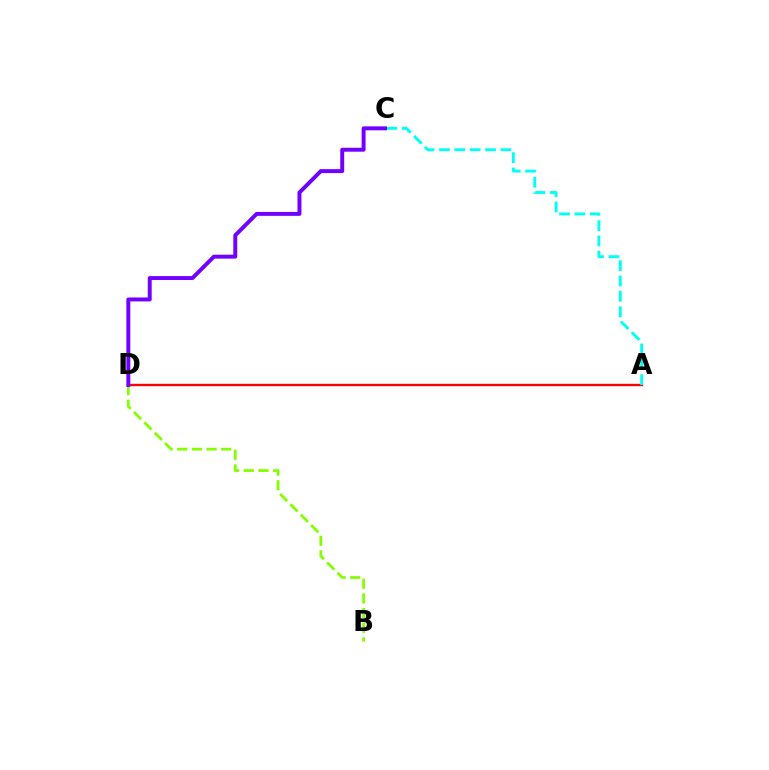{('B', 'D'): [{'color': '#84ff00', 'line_style': 'dashed', 'thickness': 1.99}], ('A', 'D'): [{'color': '#ff0000', 'line_style': 'solid', 'thickness': 1.7}], ('A', 'C'): [{'color': '#00fff6', 'line_style': 'dashed', 'thickness': 2.09}], ('C', 'D'): [{'color': '#7200ff', 'line_style': 'solid', 'thickness': 2.84}]}